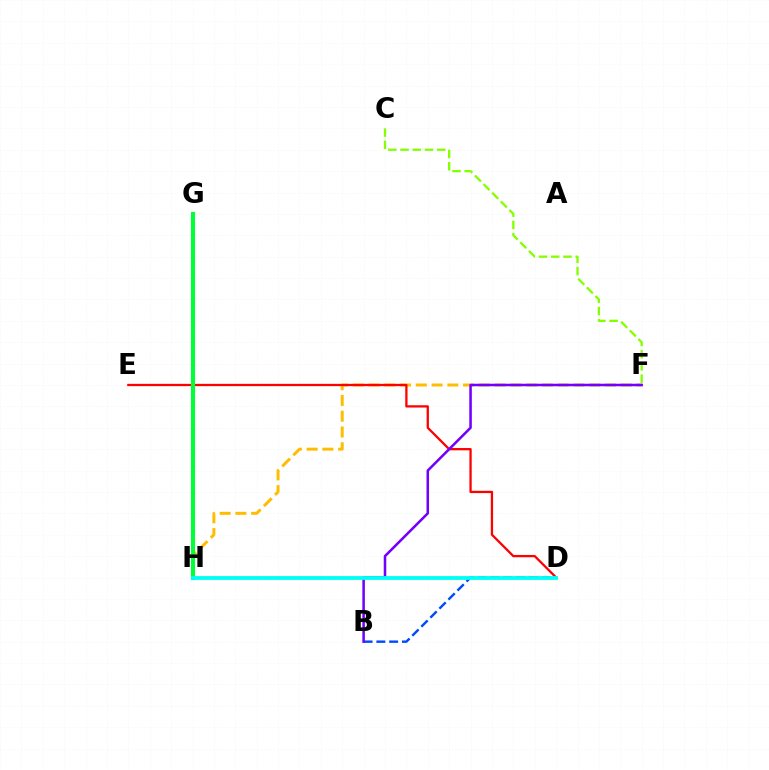{('F', 'H'): [{'color': '#ffbd00', 'line_style': 'dashed', 'thickness': 2.14}], ('B', 'D'): [{'color': '#004bff', 'line_style': 'dashed', 'thickness': 1.74}], ('D', 'E'): [{'color': '#ff0000', 'line_style': 'solid', 'thickness': 1.65}], ('G', 'H'): [{'color': '#ff00cf', 'line_style': 'dotted', 'thickness': 1.54}, {'color': '#00ff39', 'line_style': 'solid', 'thickness': 2.95}], ('C', 'F'): [{'color': '#84ff00', 'line_style': 'dashed', 'thickness': 1.66}], ('B', 'F'): [{'color': '#7200ff', 'line_style': 'solid', 'thickness': 1.83}], ('D', 'H'): [{'color': '#00fff6', 'line_style': 'solid', 'thickness': 2.73}]}